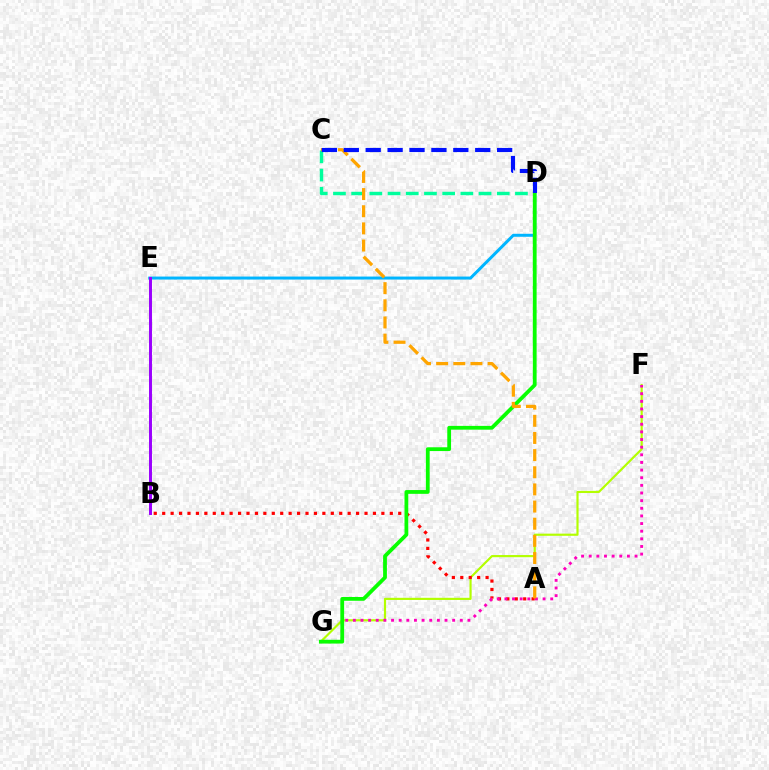{('C', 'D'): [{'color': '#00ff9d', 'line_style': 'dashed', 'thickness': 2.47}, {'color': '#0010ff', 'line_style': 'dashed', 'thickness': 2.98}], ('D', 'E'): [{'color': '#00b5ff', 'line_style': 'solid', 'thickness': 2.16}], ('F', 'G'): [{'color': '#b3ff00', 'line_style': 'solid', 'thickness': 1.56}, {'color': '#ff00bd', 'line_style': 'dotted', 'thickness': 2.08}], ('A', 'B'): [{'color': '#ff0000', 'line_style': 'dotted', 'thickness': 2.29}], ('D', 'G'): [{'color': '#08ff00', 'line_style': 'solid', 'thickness': 2.72}], ('A', 'C'): [{'color': '#ffa500', 'line_style': 'dashed', 'thickness': 2.33}], ('B', 'E'): [{'color': '#9b00ff', 'line_style': 'solid', 'thickness': 2.13}]}